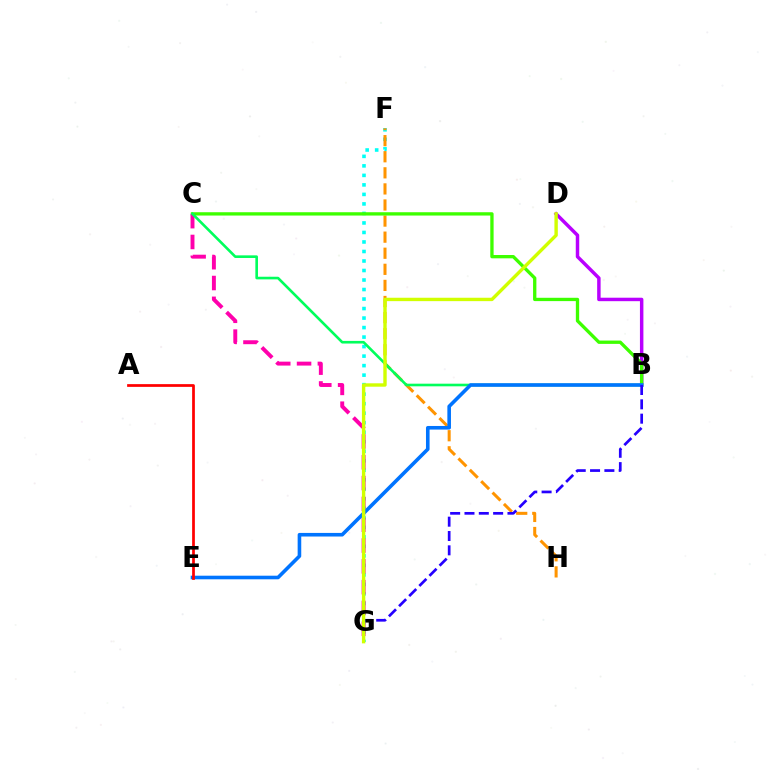{('B', 'D'): [{'color': '#b900ff', 'line_style': 'solid', 'thickness': 2.49}], ('F', 'G'): [{'color': '#00fff6', 'line_style': 'dotted', 'thickness': 2.58}], ('F', 'H'): [{'color': '#ff9400', 'line_style': 'dashed', 'thickness': 2.18}], ('B', 'C'): [{'color': '#3dff00', 'line_style': 'solid', 'thickness': 2.39}, {'color': '#00ff5c', 'line_style': 'solid', 'thickness': 1.89}], ('C', 'G'): [{'color': '#ff00ac', 'line_style': 'dashed', 'thickness': 2.83}], ('B', 'E'): [{'color': '#0074ff', 'line_style': 'solid', 'thickness': 2.59}], ('A', 'E'): [{'color': '#ff0000', 'line_style': 'solid', 'thickness': 1.97}], ('B', 'G'): [{'color': '#2500ff', 'line_style': 'dashed', 'thickness': 1.95}], ('D', 'G'): [{'color': '#d1ff00', 'line_style': 'solid', 'thickness': 2.44}]}